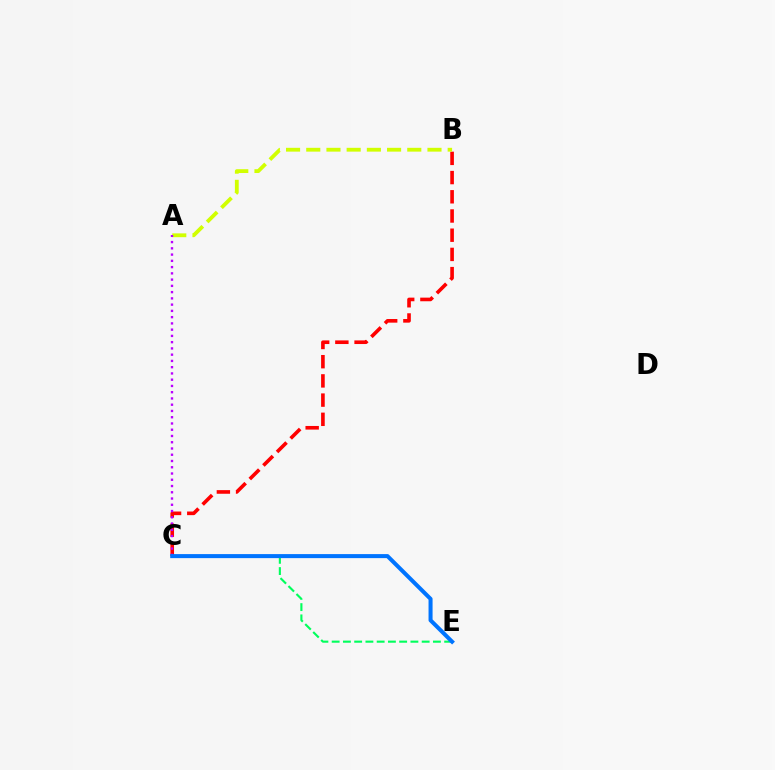{('B', 'C'): [{'color': '#ff0000', 'line_style': 'dashed', 'thickness': 2.61}], ('A', 'B'): [{'color': '#d1ff00', 'line_style': 'dashed', 'thickness': 2.74}], ('A', 'C'): [{'color': '#b900ff', 'line_style': 'dotted', 'thickness': 1.7}], ('C', 'E'): [{'color': '#00ff5c', 'line_style': 'dashed', 'thickness': 1.53}, {'color': '#0074ff', 'line_style': 'solid', 'thickness': 2.9}]}